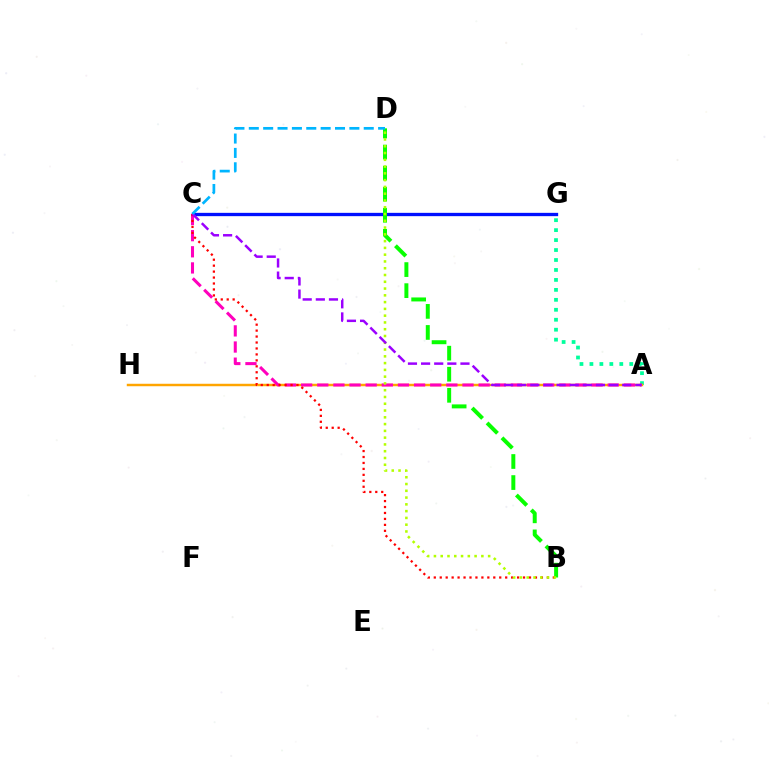{('C', 'G'): [{'color': '#0010ff', 'line_style': 'solid', 'thickness': 2.38}], ('A', 'G'): [{'color': '#00ff9d', 'line_style': 'dotted', 'thickness': 2.71}], ('B', 'D'): [{'color': '#08ff00', 'line_style': 'dashed', 'thickness': 2.86}, {'color': '#b3ff00', 'line_style': 'dotted', 'thickness': 1.84}], ('A', 'H'): [{'color': '#ffa500', 'line_style': 'solid', 'thickness': 1.77}], ('A', 'C'): [{'color': '#ff00bd', 'line_style': 'dashed', 'thickness': 2.19}, {'color': '#9b00ff', 'line_style': 'dashed', 'thickness': 1.78}], ('B', 'C'): [{'color': '#ff0000', 'line_style': 'dotted', 'thickness': 1.62}], ('C', 'D'): [{'color': '#00b5ff', 'line_style': 'dashed', 'thickness': 1.95}]}